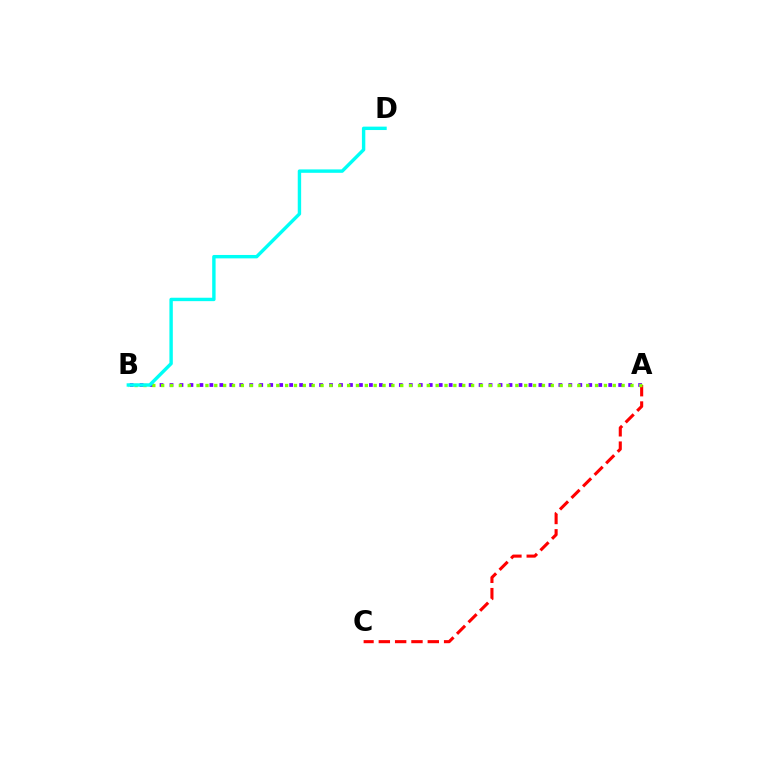{('A', 'C'): [{'color': '#ff0000', 'line_style': 'dashed', 'thickness': 2.22}], ('A', 'B'): [{'color': '#7200ff', 'line_style': 'dotted', 'thickness': 2.71}, {'color': '#84ff00', 'line_style': 'dotted', 'thickness': 2.41}], ('B', 'D'): [{'color': '#00fff6', 'line_style': 'solid', 'thickness': 2.45}]}